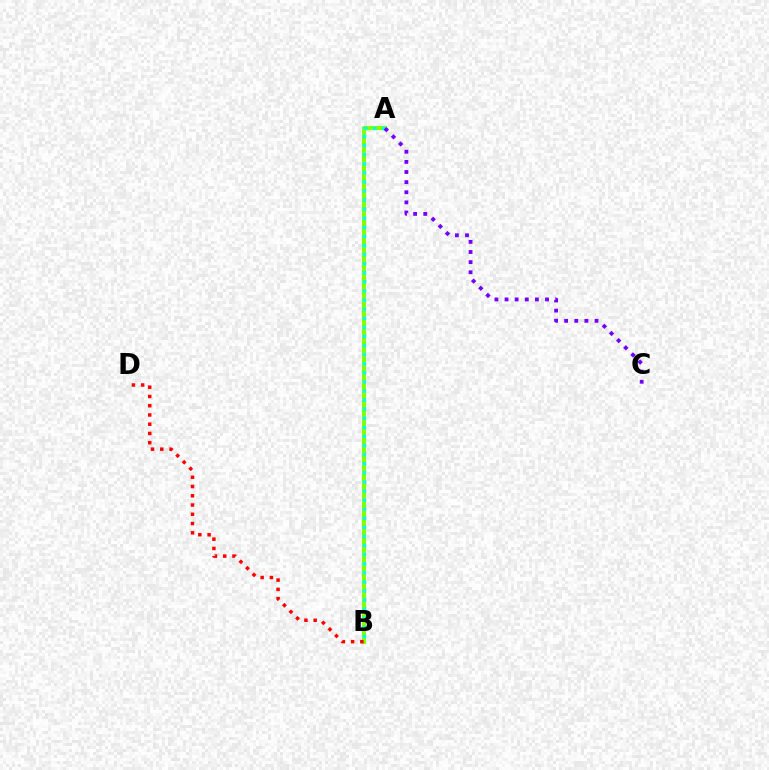{('A', 'B'): [{'color': '#84ff00', 'line_style': 'solid', 'thickness': 2.97}, {'color': '#00fff6', 'line_style': 'dotted', 'thickness': 2.47}], ('B', 'D'): [{'color': '#ff0000', 'line_style': 'dotted', 'thickness': 2.51}], ('A', 'C'): [{'color': '#7200ff', 'line_style': 'dotted', 'thickness': 2.75}]}